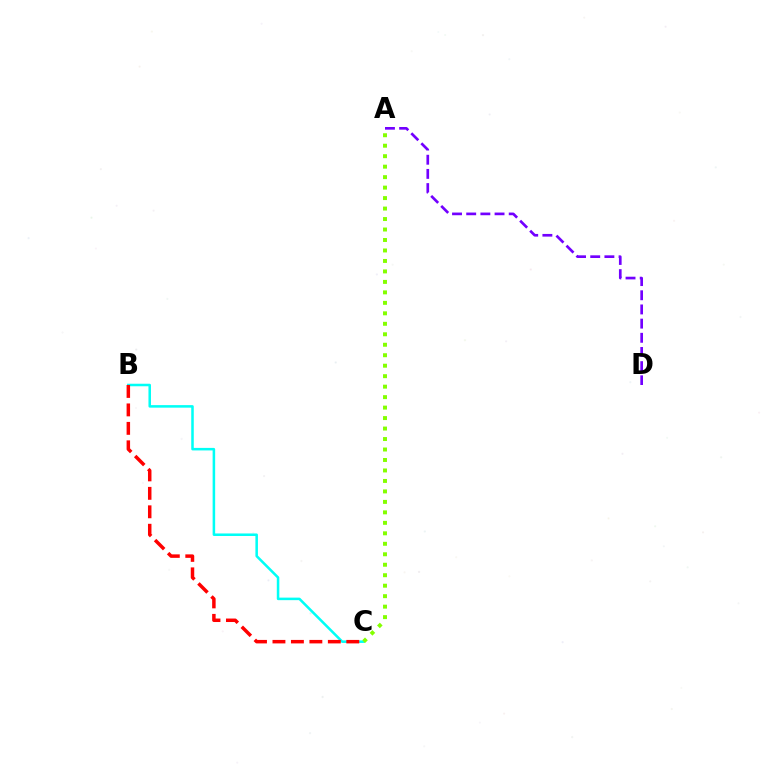{('B', 'C'): [{'color': '#00fff6', 'line_style': 'solid', 'thickness': 1.82}, {'color': '#ff0000', 'line_style': 'dashed', 'thickness': 2.51}], ('A', 'C'): [{'color': '#84ff00', 'line_style': 'dotted', 'thickness': 2.85}], ('A', 'D'): [{'color': '#7200ff', 'line_style': 'dashed', 'thickness': 1.93}]}